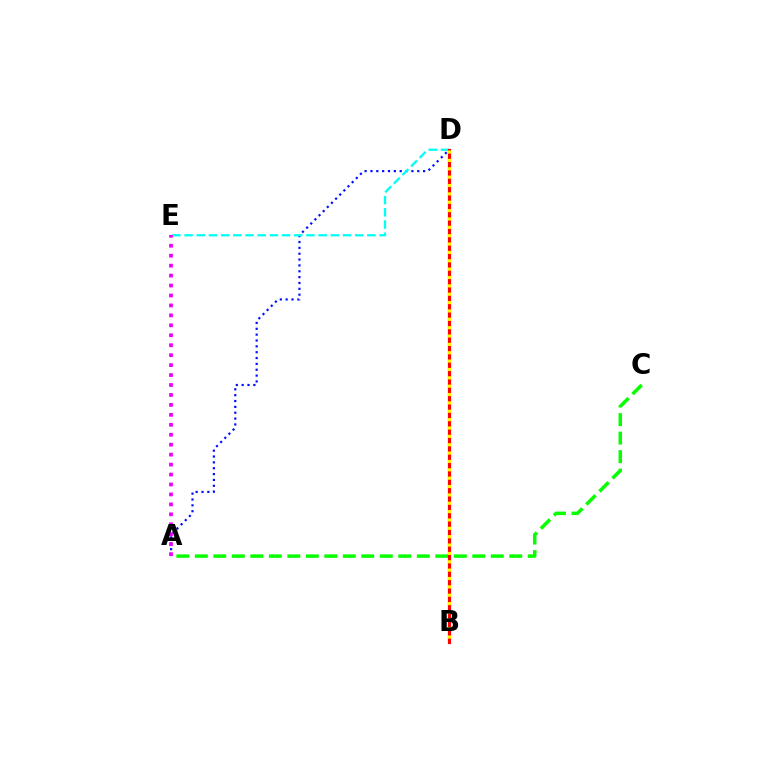{('A', 'C'): [{'color': '#08ff00', 'line_style': 'dashed', 'thickness': 2.51}], ('A', 'D'): [{'color': '#0010ff', 'line_style': 'dotted', 'thickness': 1.59}], ('D', 'E'): [{'color': '#00fff6', 'line_style': 'dashed', 'thickness': 1.66}], ('B', 'D'): [{'color': '#ff0000', 'line_style': 'solid', 'thickness': 2.28}, {'color': '#fcf500', 'line_style': 'dotted', 'thickness': 2.27}], ('A', 'E'): [{'color': '#ee00ff', 'line_style': 'dotted', 'thickness': 2.7}]}